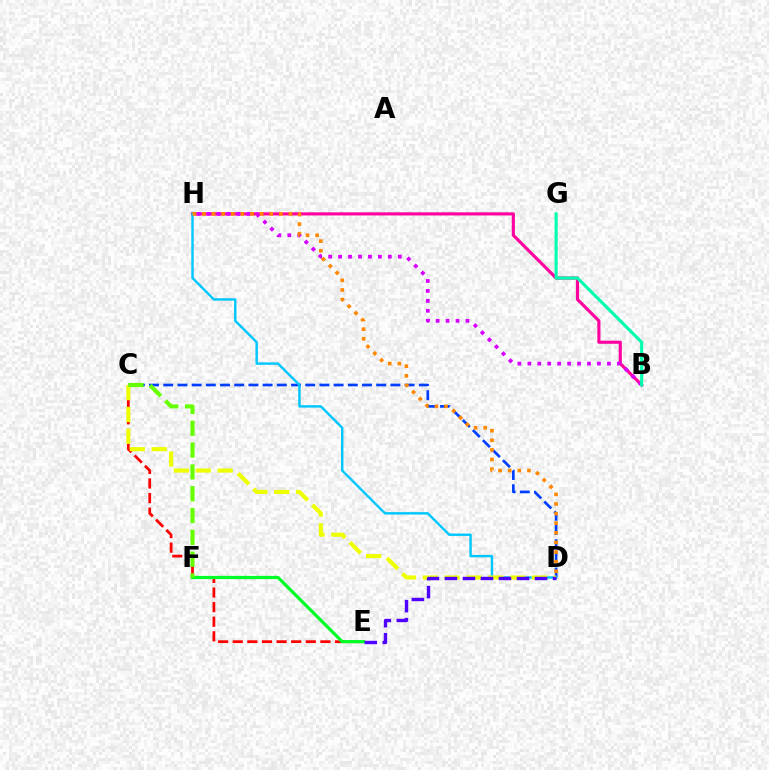{('C', 'E'): [{'color': '#ff0000', 'line_style': 'dashed', 'thickness': 1.98}], ('C', 'D'): [{'color': '#003fff', 'line_style': 'dashed', 'thickness': 1.93}, {'color': '#eeff00', 'line_style': 'dashed', 'thickness': 2.97}], ('B', 'H'): [{'color': '#ff00a0', 'line_style': 'solid', 'thickness': 2.26}, {'color': '#d600ff', 'line_style': 'dotted', 'thickness': 2.7}], ('E', 'F'): [{'color': '#00ff27', 'line_style': 'solid', 'thickness': 2.32}], ('D', 'H'): [{'color': '#00c7ff', 'line_style': 'solid', 'thickness': 1.74}, {'color': '#ff8800', 'line_style': 'dotted', 'thickness': 2.61}], ('D', 'E'): [{'color': '#4f00ff', 'line_style': 'dashed', 'thickness': 2.45}], ('B', 'G'): [{'color': '#00ffaf', 'line_style': 'solid', 'thickness': 2.23}], ('C', 'F'): [{'color': '#66ff00', 'line_style': 'dashed', 'thickness': 2.96}]}